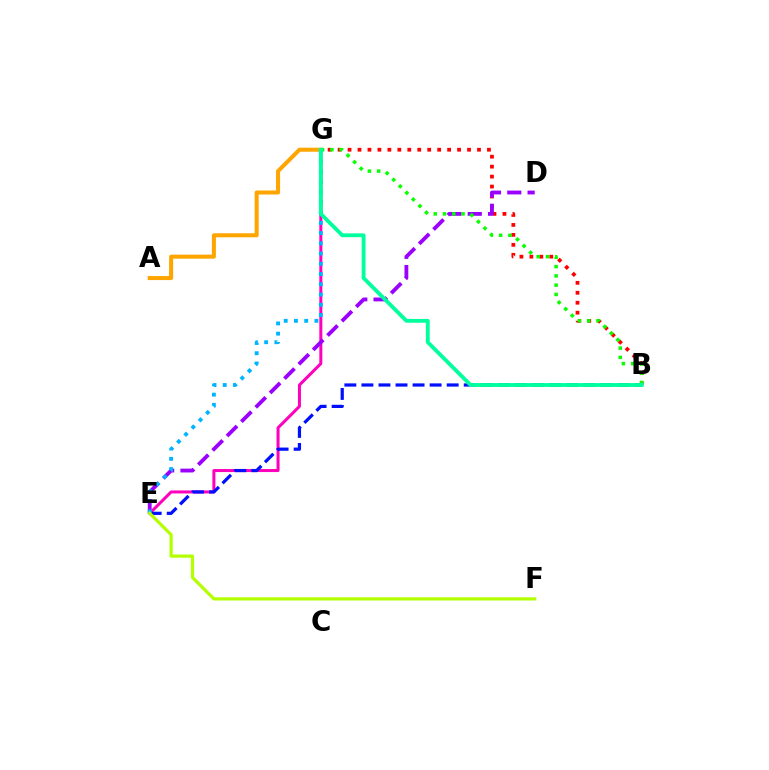{('E', 'G'): [{'color': '#ff00bd', 'line_style': 'solid', 'thickness': 2.17}, {'color': '#00b5ff', 'line_style': 'dotted', 'thickness': 2.78}], ('B', 'G'): [{'color': '#ff0000', 'line_style': 'dotted', 'thickness': 2.71}, {'color': '#08ff00', 'line_style': 'dotted', 'thickness': 2.52}, {'color': '#00ff9d', 'line_style': 'solid', 'thickness': 2.76}], ('B', 'E'): [{'color': '#0010ff', 'line_style': 'dashed', 'thickness': 2.32}], ('D', 'E'): [{'color': '#9b00ff', 'line_style': 'dashed', 'thickness': 2.76}], ('A', 'G'): [{'color': '#ffa500', 'line_style': 'solid', 'thickness': 2.9}], ('E', 'F'): [{'color': '#b3ff00', 'line_style': 'solid', 'thickness': 2.3}]}